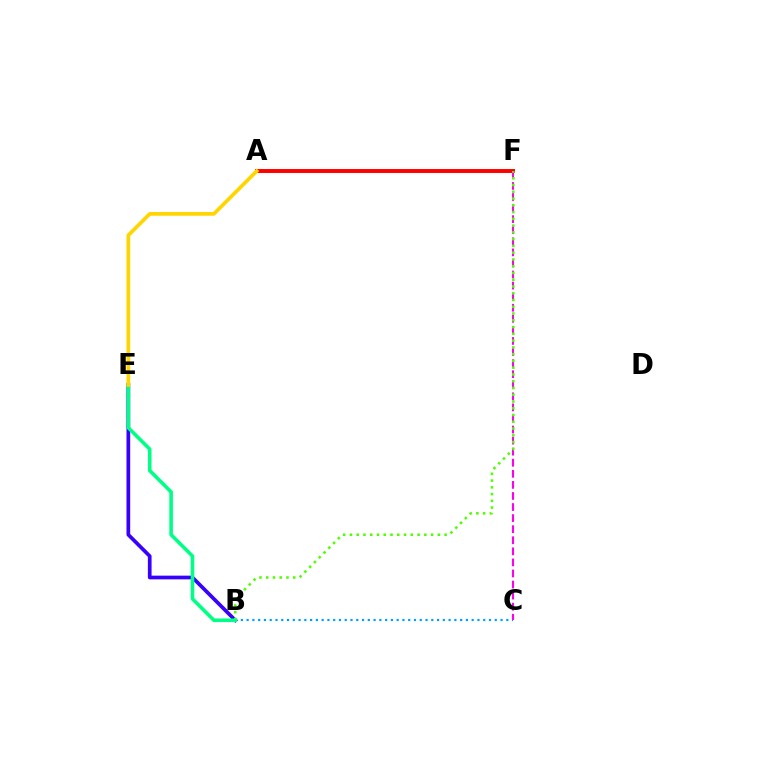{('A', 'F'): [{'color': '#ff0000', 'line_style': 'solid', 'thickness': 2.84}], ('B', 'C'): [{'color': '#009eff', 'line_style': 'dotted', 'thickness': 1.57}], ('C', 'F'): [{'color': '#ff00ed', 'line_style': 'dashed', 'thickness': 1.5}], ('B', 'E'): [{'color': '#3700ff', 'line_style': 'solid', 'thickness': 2.66}, {'color': '#00ff86', 'line_style': 'solid', 'thickness': 2.58}], ('B', 'F'): [{'color': '#4fff00', 'line_style': 'dotted', 'thickness': 1.84}], ('A', 'E'): [{'color': '#ffd500', 'line_style': 'solid', 'thickness': 2.66}]}